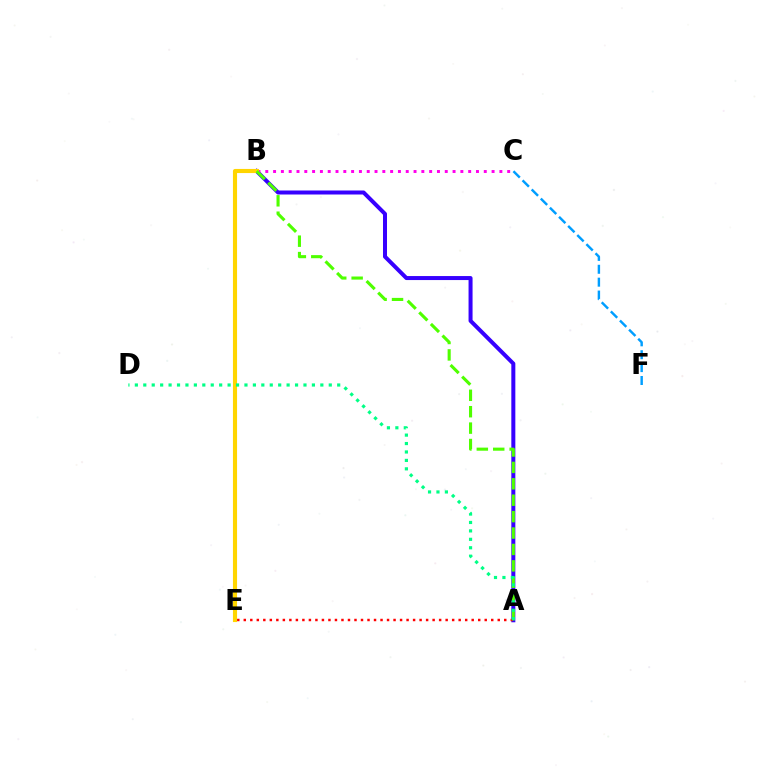{('A', 'B'): [{'color': '#3700ff', 'line_style': 'solid', 'thickness': 2.89}, {'color': '#4fff00', 'line_style': 'dashed', 'thickness': 2.23}], ('B', 'C'): [{'color': '#ff00ed', 'line_style': 'dotted', 'thickness': 2.12}], ('C', 'F'): [{'color': '#009eff', 'line_style': 'dashed', 'thickness': 1.75}], ('A', 'E'): [{'color': '#ff0000', 'line_style': 'dotted', 'thickness': 1.77}], ('B', 'E'): [{'color': '#ffd500', 'line_style': 'solid', 'thickness': 2.96}], ('A', 'D'): [{'color': '#00ff86', 'line_style': 'dotted', 'thickness': 2.29}]}